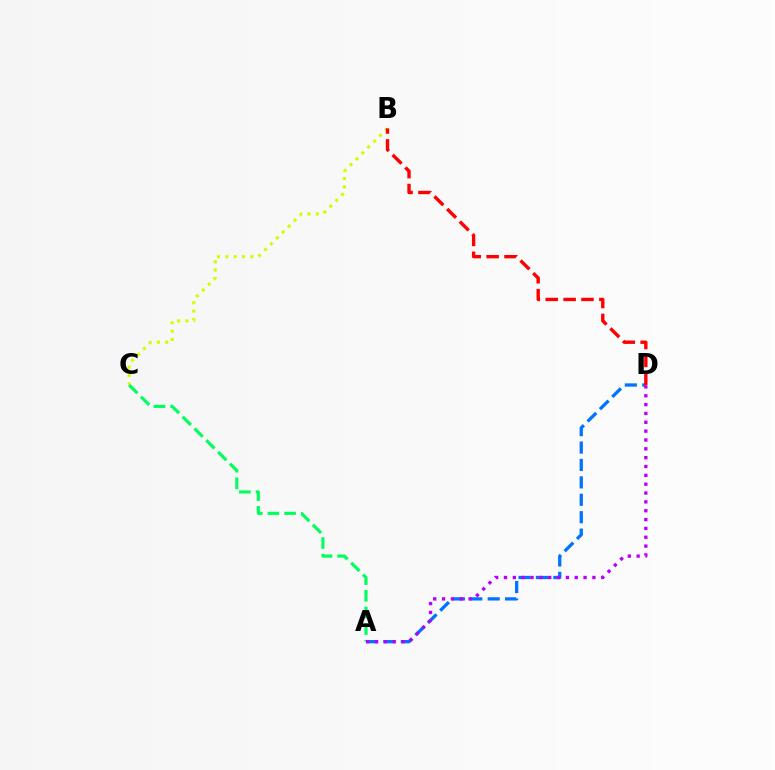{('A', 'D'): [{'color': '#0074ff', 'line_style': 'dashed', 'thickness': 2.36}, {'color': '#b900ff', 'line_style': 'dotted', 'thickness': 2.4}], ('B', 'C'): [{'color': '#d1ff00', 'line_style': 'dotted', 'thickness': 2.26}], ('B', 'D'): [{'color': '#ff0000', 'line_style': 'dashed', 'thickness': 2.43}], ('A', 'C'): [{'color': '#00ff5c', 'line_style': 'dashed', 'thickness': 2.26}]}